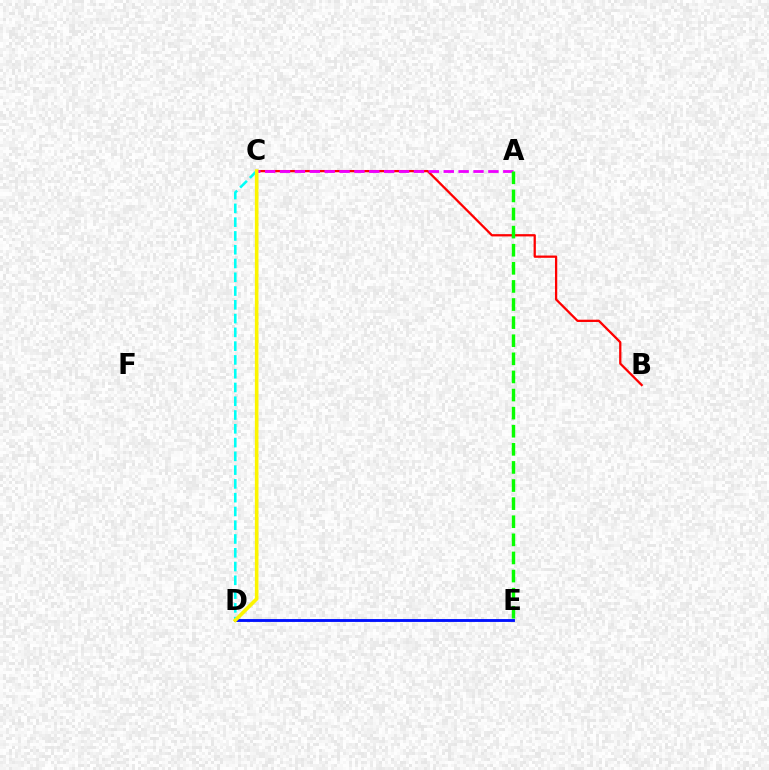{('D', 'E'): [{'color': '#0010ff', 'line_style': 'solid', 'thickness': 2.06}], ('B', 'C'): [{'color': '#ff0000', 'line_style': 'solid', 'thickness': 1.64}], ('A', 'C'): [{'color': '#ee00ff', 'line_style': 'dashed', 'thickness': 2.02}], ('C', 'D'): [{'color': '#00fff6', 'line_style': 'dashed', 'thickness': 1.87}, {'color': '#fcf500', 'line_style': 'solid', 'thickness': 2.59}], ('A', 'E'): [{'color': '#08ff00', 'line_style': 'dashed', 'thickness': 2.46}]}